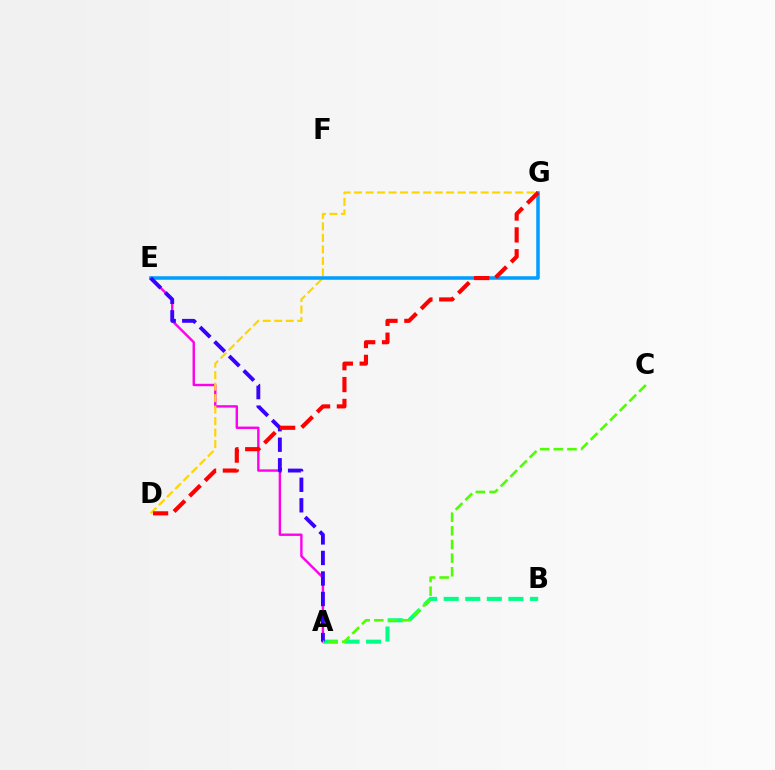{('A', 'E'): [{'color': '#ff00ed', 'line_style': 'solid', 'thickness': 1.73}, {'color': '#3700ff', 'line_style': 'dashed', 'thickness': 2.79}], ('A', 'B'): [{'color': '#00ff86', 'line_style': 'dashed', 'thickness': 2.93}], ('D', 'G'): [{'color': '#ffd500', 'line_style': 'dashed', 'thickness': 1.56}, {'color': '#ff0000', 'line_style': 'dashed', 'thickness': 2.97}], ('E', 'G'): [{'color': '#009eff', 'line_style': 'solid', 'thickness': 2.54}], ('A', 'C'): [{'color': '#4fff00', 'line_style': 'dashed', 'thickness': 1.85}]}